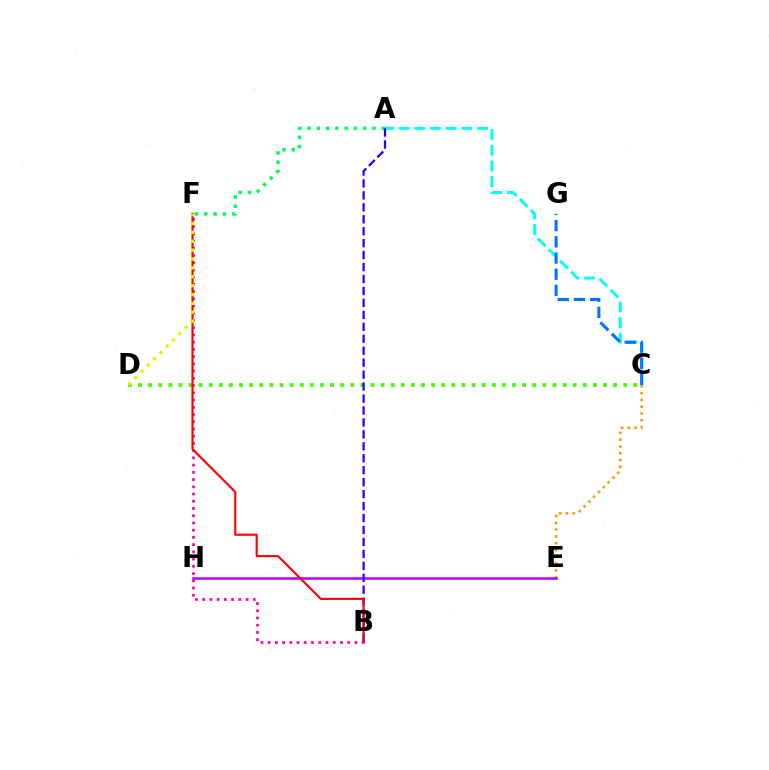{('C', 'E'): [{'color': '#ff9400', 'line_style': 'dotted', 'thickness': 1.85}], ('E', 'H'): [{'color': '#b900ff', 'line_style': 'solid', 'thickness': 1.87}], ('A', 'C'): [{'color': '#00fff6', 'line_style': 'dashed', 'thickness': 2.13}], ('A', 'F'): [{'color': '#00ff5c', 'line_style': 'dotted', 'thickness': 2.52}], ('C', 'D'): [{'color': '#3dff00', 'line_style': 'dotted', 'thickness': 2.75}], ('A', 'B'): [{'color': '#2500ff', 'line_style': 'dashed', 'thickness': 1.62}], ('B', 'F'): [{'color': '#ff00ac', 'line_style': 'dotted', 'thickness': 1.96}, {'color': '#ff0000', 'line_style': 'solid', 'thickness': 1.53}], ('D', 'F'): [{'color': '#d1ff00', 'line_style': 'dotted', 'thickness': 2.41}], ('C', 'G'): [{'color': '#0074ff', 'line_style': 'dashed', 'thickness': 2.2}]}